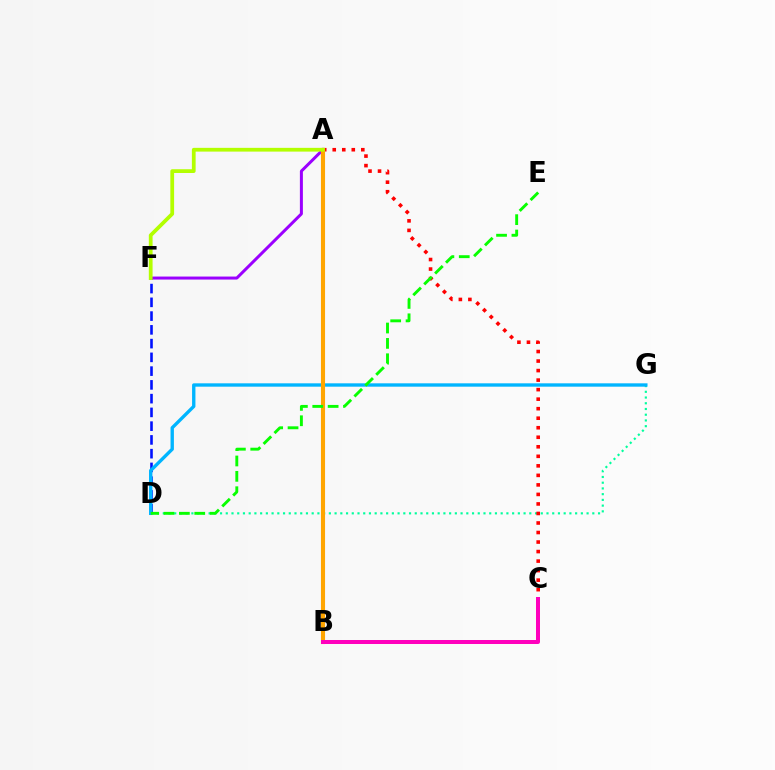{('D', 'F'): [{'color': '#0010ff', 'line_style': 'dashed', 'thickness': 1.87}], ('D', 'G'): [{'color': '#00ff9d', 'line_style': 'dotted', 'thickness': 1.56}, {'color': '#00b5ff', 'line_style': 'solid', 'thickness': 2.42}], ('A', 'F'): [{'color': '#9b00ff', 'line_style': 'solid', 'thickness': 2.16}, {'color': '#b3ff00', 'line_style': 'solid', 'thickness': 2.71}], ('A', 'C'): [{'color': '#ff0000', 'line_style': 'dotted', 'thickness': 2.59}], ('A', 'B'): [{'color': '#ffa500', 'line_style': 'solid', 'thickness': 2.96}], ('B', 'C'): [{'color': '#ff00bd', 'line_style': 'solid', 'thickness': 2.87}], ('D', 'E'): [{'color': '#08ff00', 'line_style': 'dashed', 'thickness': 2.09}]}